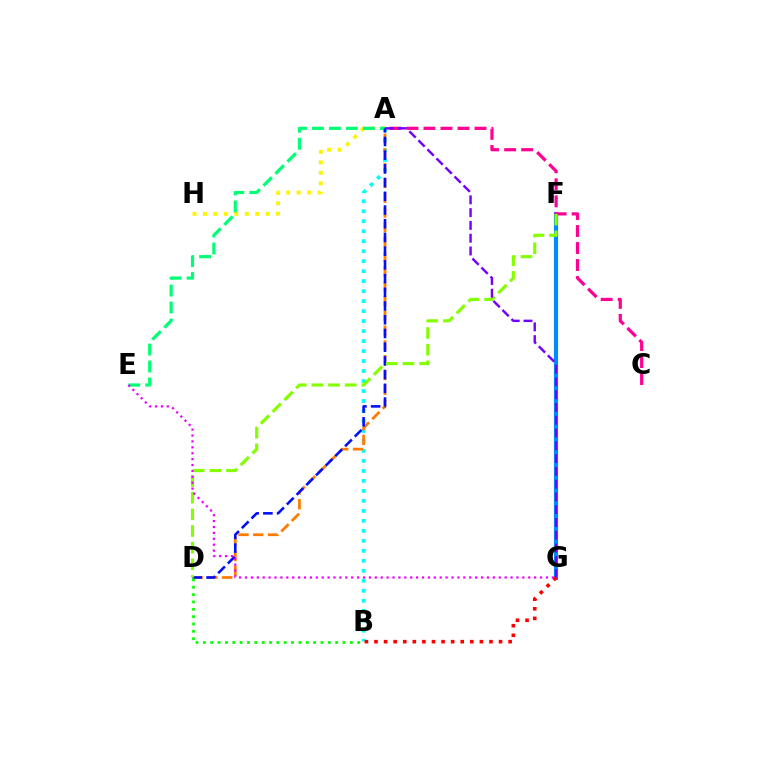{('A', 'B'): [{'color': '#00fff6', 'line_style': 'dotted', 'thickness': 2.71}], ('A', 'D'): [{'color': '#ff7c00', 'line_style': 'dashed', 'thickness': 2.01}, {'color': '#0010ff', 'line_style': 'dashed', 'thickness': 1.86}], ('F', 'G'): [{'color': '#008cff', 'line_style': 'solid', 'thickness': 2.99}], ('A', 'H'): [{'color': '#fcf500', 'line_style': 'dotted', 'thickness': 2.84}], ('A', 'E'): [{'color': '#00ff74', 'line_style': 'dashed', 'thickness': 2.31}], ('A', 'C'): [{'color': '#ff0094', 'line_style': 'dashed', 'thickness': 2.31}], ('D', 'F'): [{'color': '#84ff00', 'line_style': 'dashed', 'thickness': 2.26}], ('B', 'G'): [{'color': '#ff0000', 'line_style': 'dotted', 'thickness': 2.6}], ('B', 'D'): [{'color': '#08ff00', 'line_style': 'dotted', 'thickness': 2.0}], ('A', 'G'): [{'color': '#7200ff', 'line_style': 'dashed', 'thickness': 1.74}], ('E', 'G'): [{'color': '#ee00ff', 'line_style': 'dotted', 'thickness': 1.6}]}